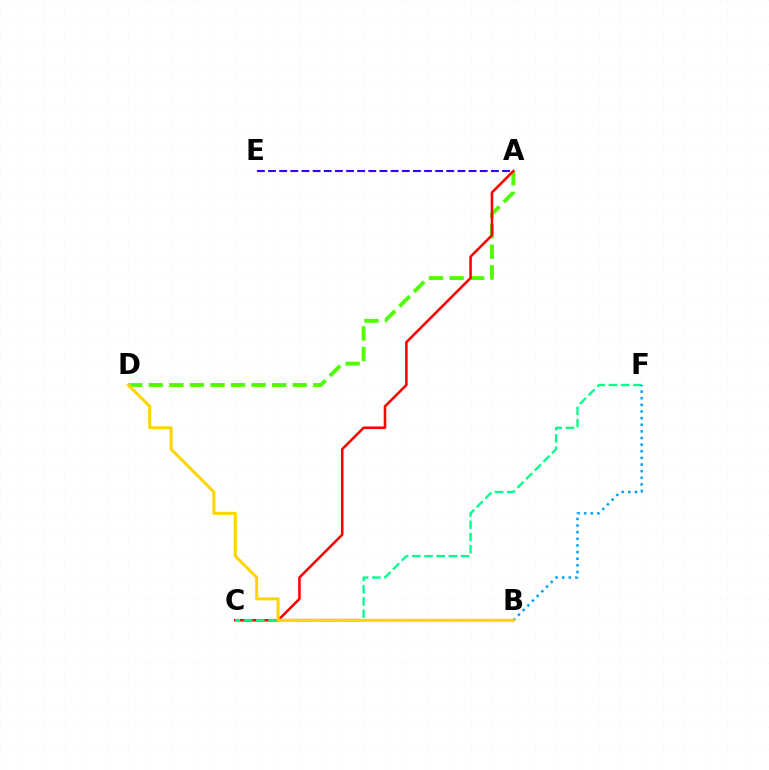{('B', 'C'): [{'color': '#ff00ed', 'line_style': 'solid', 'thickness': 1.5}], ('A', 'D'): [{'color': '#4fff00', 'line_style': 'dashed', 'thickness': 2.79}], ('A', 'C'): [{'color': '#ff0000', 'line_style': 'solid', 'thickness': 1.84}], ('C', 'F'): [{'color': '#00ff86', 'line_style': 'dashed', 'thickness': 1.66}], ('B', 'F'): [{'color': '#009eff', 'line_style': 'dotted', 'thickness': 1.8}], ('A', 'E'): [{'color': '#3700ff', 'line_style': 'dashed', 'thickness': 1.51}], ('B', 'D'): [{'color': '#ffd500', 'line_style': 'solid', 'thickness': 2.18}]}